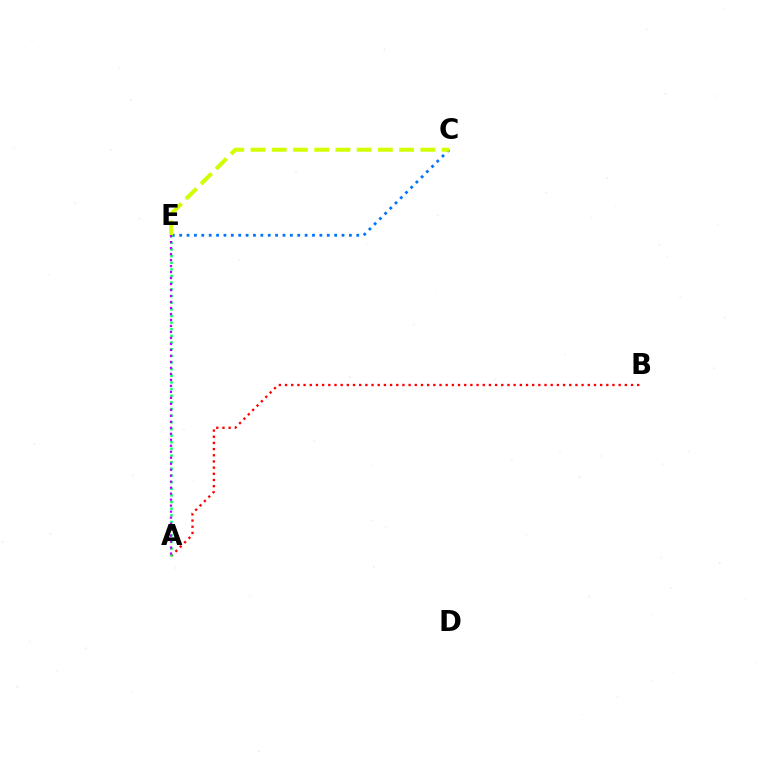{('C', 'E'): [{'color': '#0074ff', 'line_style': 'dotted', 'thickness': 2.0}, {'color': '#d1ff00', 'line_style': 'dashed', 'thickness': 2.88}], ('A', 'B'): [{'color': '#ff0000', 'line_style': 'dotted', 'thickness': 1.68}], ('A', 'E'): [{'color': '#00ff5c', 'line_style': 'dotted', 'thickness': 1.81}, {'color': '#b900ff', 'line_style': 'dotted', 'thickness': 1.63}]}